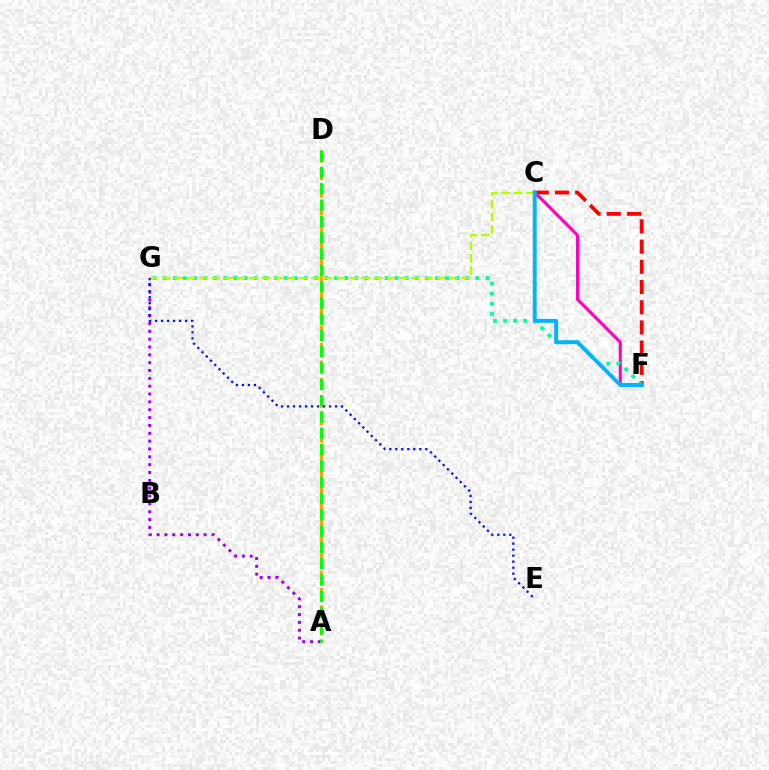{('C', 'F'): [{'color': '#ff0000', 'line_style': 'dashed', 'thickness': 2.75}, {'color': '#ff00bd', 'line_style': 'solid', 'thickness': 2.19}, {'color': '#00b5ff', 'line_style': 'solid', 'thickness': 2.8}], ('F', 'G'): [{'color': '#00ff9d', 'line_style': 'dotted', 'thickness': 2.74}], ('A', 'D'): [{'color': '#ffa500', 'line_style': 'dashed', 'thickness': 2.38}, {'color': '#08ff00', 'line_style': 'dashed', 'thickness': 2.21}], ('C', 'G'): [{'color': '#b3ff00', 'line_style': 'dashed', 'thickness': 1.7}], ('A', 'G'): [{'color': '#9b00ff', 'line_style': 'dotted', 'thickness': 2.13}], ('E', 'G'): [{'color': '#0010ff', 'line_style': 'dotted', 'thickness': 1.63}]}